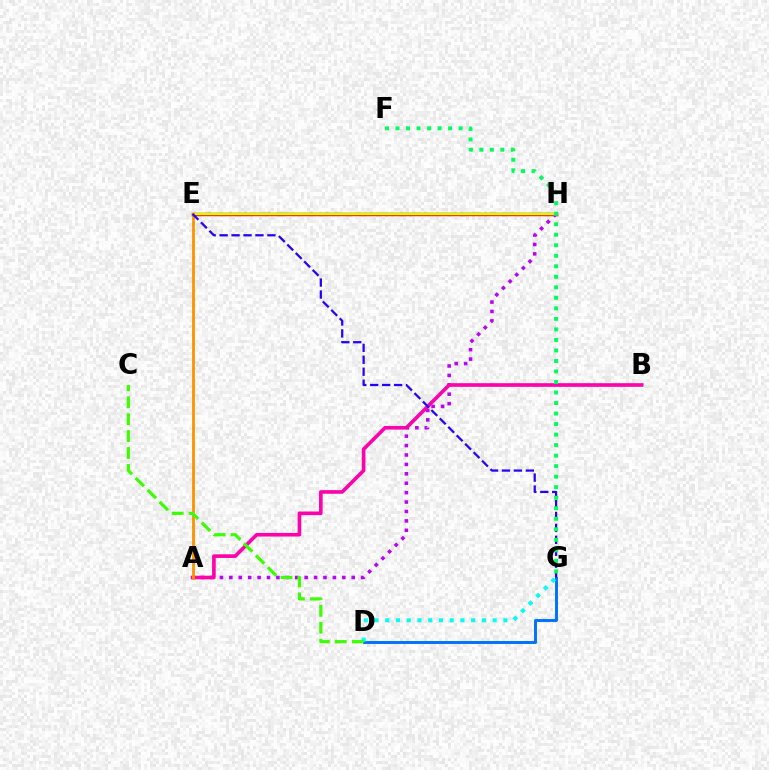{('E', 'H'): [{'color': '#ff0000', 'line_style': 'solid', 'thickness': 2.49}, {'color': '#d1ff00', 'line_style': 'solid', 'thickness': 1.79}], ('A', 'H'): [{'color': '#b900ff', 'line_style': 'dotted', 'thickness': 2.56}], ('A', 'B'): [{'color': '#ff00ac', 'line_style': 'solid', 'thickness': 2.61}], ('D', 'G'): [{'color': '#0074ff', 'line_style': 'solid', 'thickness': 2.14}, {'color': '#00fff6', 'line_style': 'dotted', 'thickness': 2.92}], ('A', 'E'): [{'color': '#ff9400', 'line_style': 'solid', 'thickness': 2.04}], ('E', 'G'): [{'color': '#2500ff', 'line_style': 'dashed', 'thickness': 1.62}], ('C', 'D'): [{'color': '#3dff00', 'line_style': 'dashed', 'thickness': 2.3}], ('F', 'G'): [{'color': '#00ff5c', 'line_style': 'dotted', 'thickness': 2.86}]}